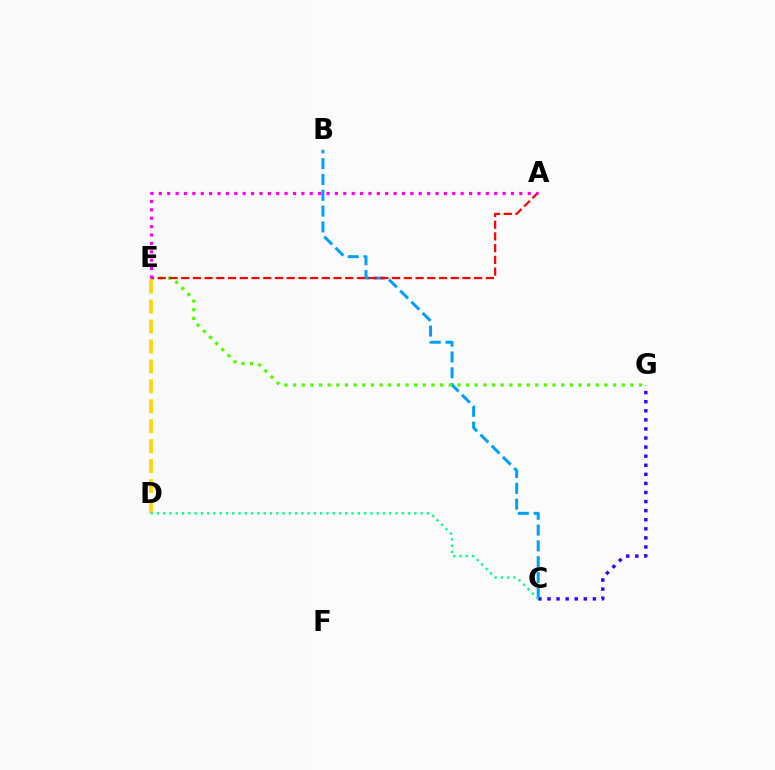{('B', 'C'): [{'color': '#009eff', 'line_style': 'dashed', 'thickness': 2.15}], ('E', 'G'): [{'color': '#4fff00', 'line_style': 'dotted', 'thickness': 2.35}], ('A', 'E'): [{'color': '#ff0000', 'line_style': 'dashed', 'thickness': 1.59}, {'color': '#ff00ed', 'line_style': 'dotted', 'thickness': 2.28}], ('C', 'G'): [{'color': '#3700ff', 'line_style': 'dotted', 'thickness': 2.47}], ('D', 'E'): [{'color': '#ffd500', 'line_style': 'dashed', 'thickness': 2.71}], ('C', 'D'): [{'color': '#00ff86', 'line_style': 'dotted', 'thickness': 1.71}]}